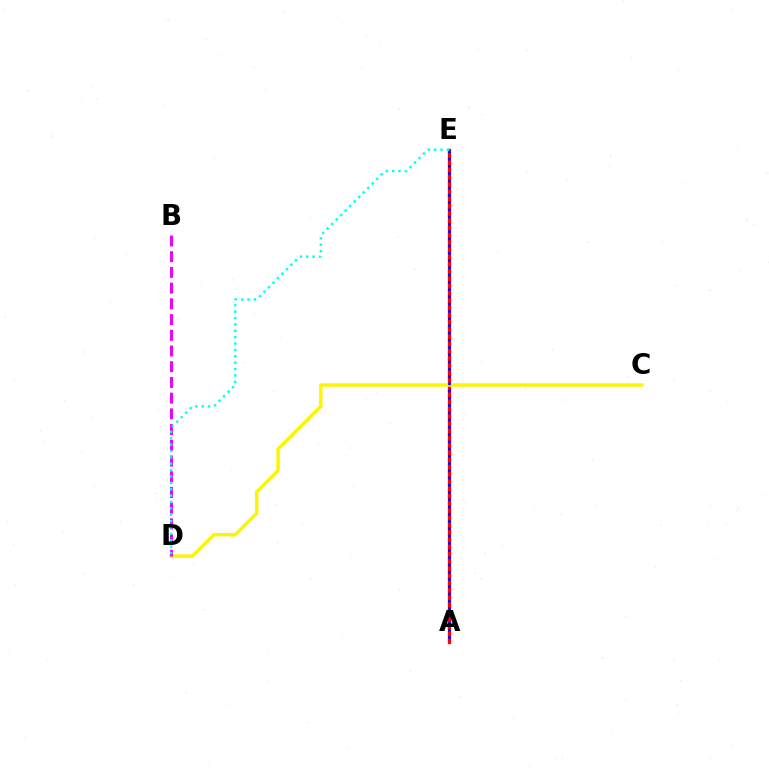{('A', 'E'): [{'color': '#08ff00', 'line_style': 'dotted', 'thickness': 1.7}, {'color': '#ff0000', 'line_style': 'solid', 'thickness': 2.35}, {'color': '#0010ff', 'line_style': 'dotted', 'thickness': 1.97}], ('C', 'D'): [{'color': '#fcf500', 'line_style': 'solid', 'thickness': 2.48}], ('B', 'D'): [{'color': '#ee00ff', 'line_style': 'dashed', 'thickness': 2.14}], ('D', 'E'): [{'color': '#00fff6', 'line_style': 'dotted', 'thickness': 1.73}]}